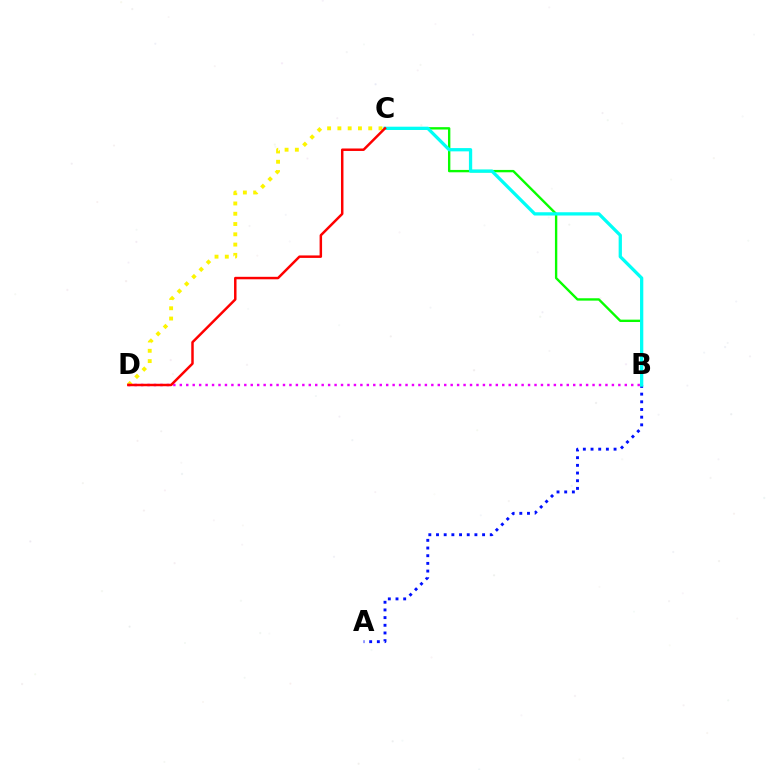{('C', 'D'): [{'color': '#fcf500', 'line_style': 'dotted', 'thickness': 2.79}, {'color': '#ff0000', 'line_style': 'solid', 'thickness': 1.78}], ('A', 'B'): [{'color': '#0010ff', 'line_style': 'dotted', 'thickness': 2.09}], ('B', 'C'): [{'color': '#08ff00', 'line_style': 'solid', 'thickness': 1.7}, {'color': '#00fff6', 'line_style': 'solid', 'thickness': 2.36}], ('B', 'D'): [{'color': '#ee00ff', 'line_style': 'dotted', 'thickness': 1.75}]}